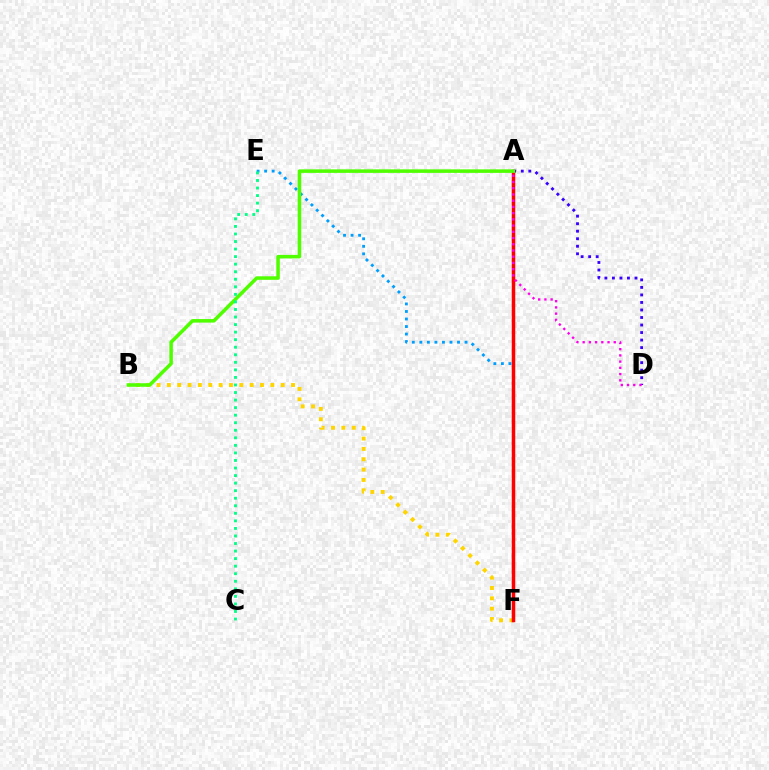{('B', 'F'): [{'color': '#ffd500', 'line_style': 'dotted', 'thickness': 2.81}], ('A', 'D'): [{'color': '#3700ff', 'line_style': 'dotted', 'thickness': 2.04}, {'color': '#ff00ed', 'line_style': 'dotted', 'thickness': 1.69}], ('E', 'F'): [{'color': '#009eff', 'line_style': 'dotted', 'thickness': 2.05}], ('A', 'F'): [{'color': '#ff0000', 'line_style': 'solid', 'thickness': 2.52}], ('A', 'B'): [{'color': '#4fff00', 'line_style': 'solid', 'thickness': 2.54}], ('C', 'E'): [{'color': '#00ff86', 'line_style': 'dotted', 'thickness': 2.05}]}